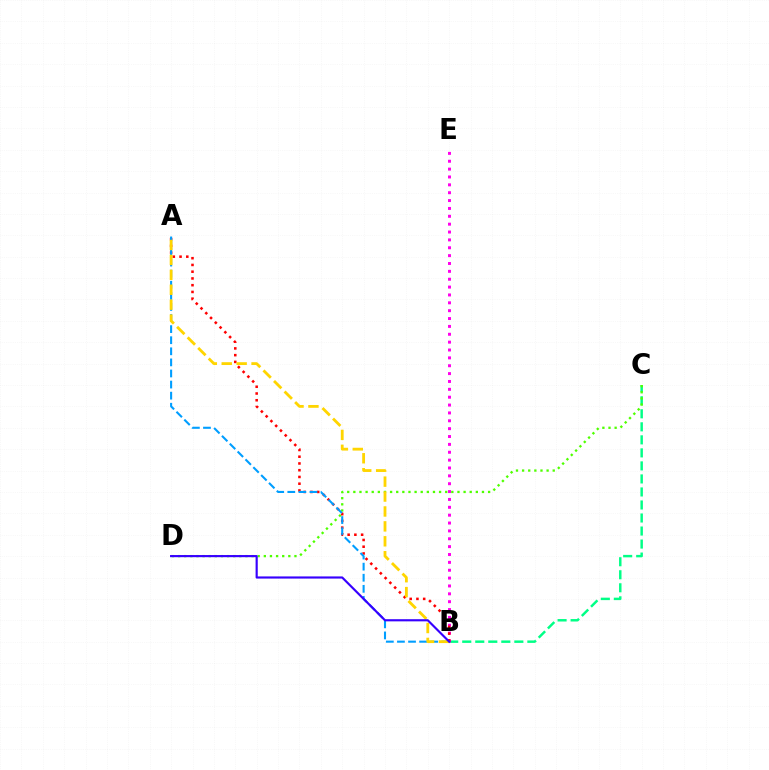{('B', 'C'): [{'color': '#00ff86', 'line_style': 'dashed', 'thickness': 1.77}], ('C', 'D'): [{'color': '#4fff00', 'line_style': 'dotted', 'thickness': 1.66}], ('B', 'E'): [{'color': '#ff00ed', 'line_style': 'dotted', 'thickness': 2.14}], ('A', 'B'): [{'color': '#ff0000', 'line_style': 'dotted', 'thickness': 1.83}, {'color': '#009eff', 'line_style': 'dashed', 'thickness': 1.51}, {'color': '#ffd500', 'line_style': 'dashed', 'thickness': 2.03}], ('B', 'D'): [{'color': '#3700ff', 'line_style': 'solid', 'thickness': 1.55}]}